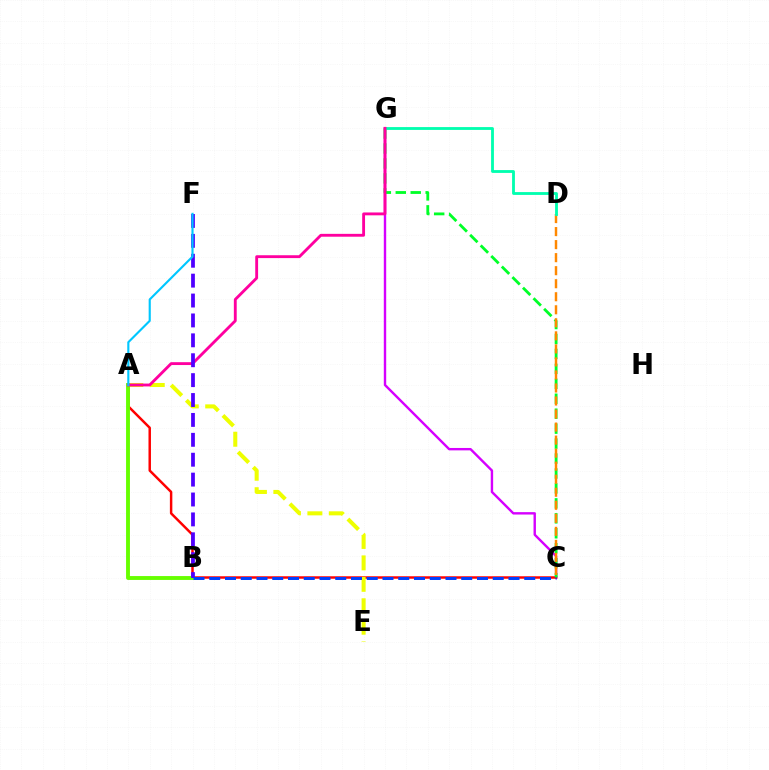{('C', 'G'): [{'color': '#d600ff', 'line_style': 'solid', 'thickness': 1.73}, {'color': '#00ff27', 'line_style': 'dashed', 'thickness': 2.03}], ('A', 'C'): [{'color': '#ff0000', 'line_style': 'solid', 'thickness': 1.78}], ('A', 'E'): [{'color': '#eeff00', 'line_style': 'dashed', 'thickness': 2.91}], ('C', 'D'): [{'color': '#ff8800', 'line_style': 'dashed', 'thickness': 1.77}], ('A', 'B'): [{'color': '#66ff00', 'line_style': 'solid', 'thickness': 2.79}], ('D', 'G'): [{'color': '#00ffaf', 'line_style': 'solid', 'thickness': 2.04}], ('A', 'G'): [{'color': '#ff00a0', 'line_style': 'solid', 'thickness': 2.06}], ('B', 'F'): [{'color': '#4f00ff', 'line_style': 'dashed', 'thickness': 2.7}], ('B', 'C'): [{'color': '#003fff', 'line_style': 'dashed', 'thickness': 2.14}], ('A', 'F'): [{'color': '#00c7ff', 'line_style': 'solid', 'thickness': 1.54}]}